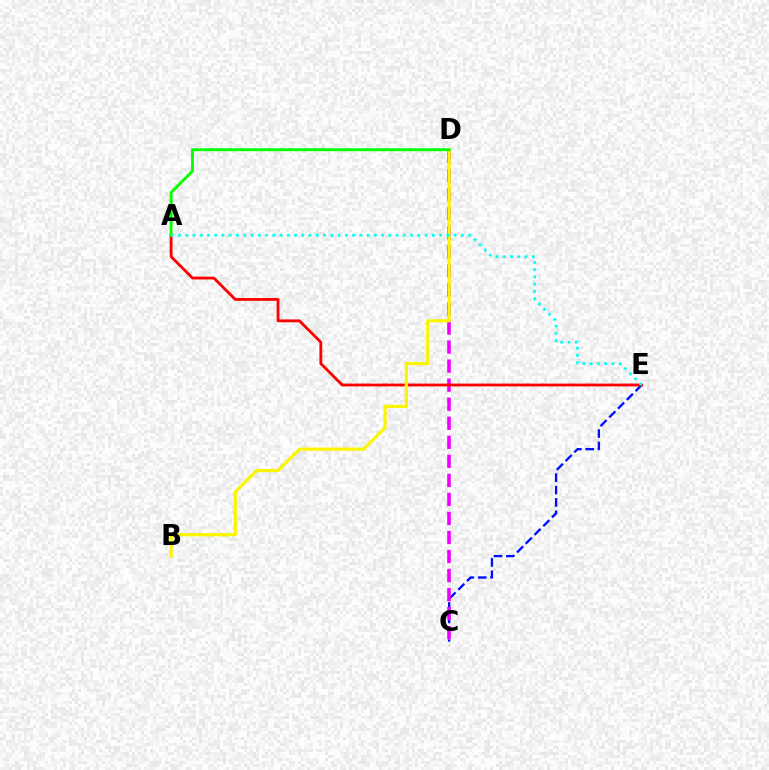{('C', 'E'): [{'color': '#0010ff', 'line_style': 'dashed', 'thickness': 1.68}], ('C', 'D'): [{'color': '#ee00ff', 'line_style': 'dashed', 'thickness': 2.59}], ('A', 'E'): [{'color': '#ff0000', 'line_style': 'solid', 'thickness': 2.03}, {'color': '#00fff6', 'line_style': 'dotted', 'thickness': 1.97}], ('B', 'D'): [{'color': '#fcf500', 'line_style': 'solid', 'thickness': 2.29}], ('A', 'D'): [{'color': '#08ff00', 'line_style': 'solid', 'thickness': 2.1}]}